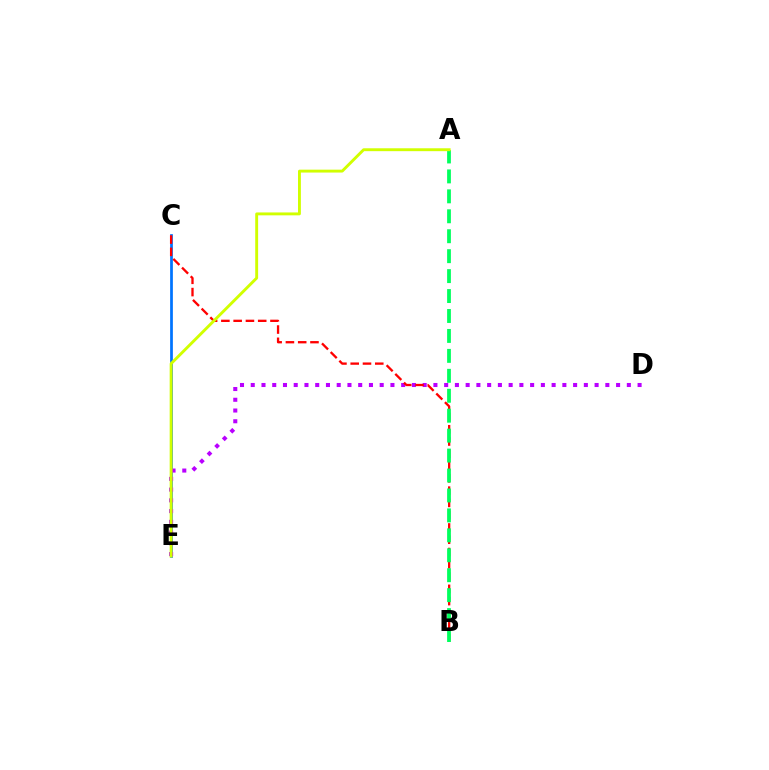{('C', 'E'): [{'color': '#0074ff', 'line_style': 'solid', 'thickness': 1.97}], ('D', 'E'): [{'color': '#b900ff', 'line_style': 'dotted', 'thickness': 2.92}], ('B', 'C'): [{'color': '#ff0000', 'line_style': 'dashed', 'thickness': 1.67}], ('A', 'B'): [{'color': '#00ff5c', 'line_style': 'dashed', 'thickness': 2.71}], ('A', 'E'): [{'color': '#d1ff00', 'line_style': 'solid', 'thickness': 2.08}]}